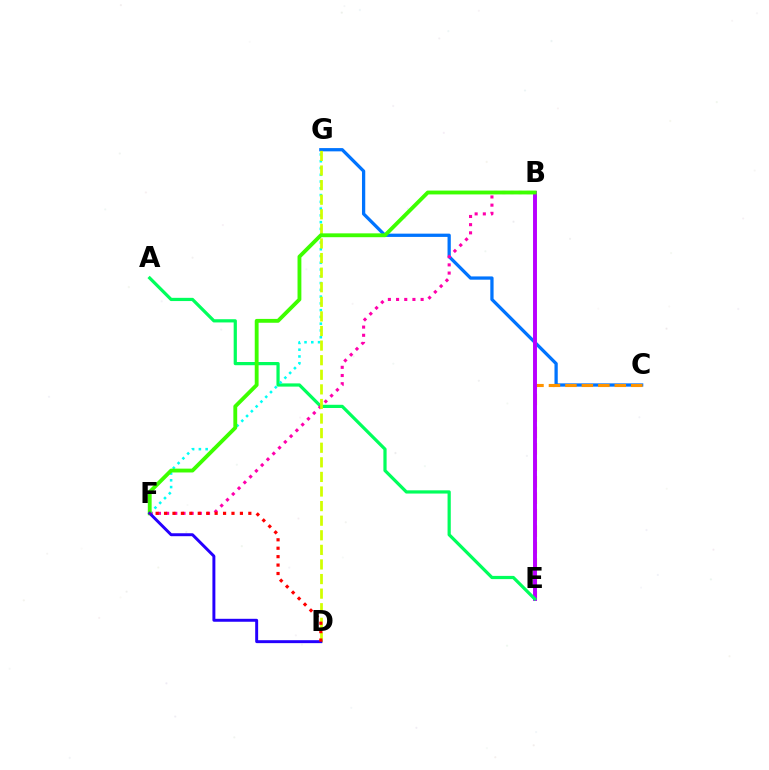{('C', 'G'): [{'color': '#0074ff', 'line_style': 'solid', 'thickness': 2.35}], ('C', 'E'): [{'color': '#ff9400', 'line_style': 'dashed', 'thickness': 2.24}], ('B', 'E'): [{'color': '#b900ff', 'line_style': 'solid', 'thickness': 2.84}], ('A', 'E'): [{'color': '#00ff5c', 'line_style': 'solid', 'thickness': 2.32}], ('B', 'F'): [{'color': '#ff00ac', 'line_style': 'dotted', 'thickness': 2.22}, {'color': '#3dff00', 'line_style': 'solid', 'thickness': 2.77}], ('F', 'G'): [{'color': '#00fff6', 'line_style': 'dotted', 'thickness': 1.84}], ('D', 'G'): [{'color': '#d1ff00', 'line_style': 'dashed', 'thickness': 1.98}], ('D', 'F'): [{'color': '#2500ff', 'line_style': 'solid', 'thickness': 2.12}, {'color': '#ff0000', 'line_style': 'dotted', 'thickness': 2.29}]}